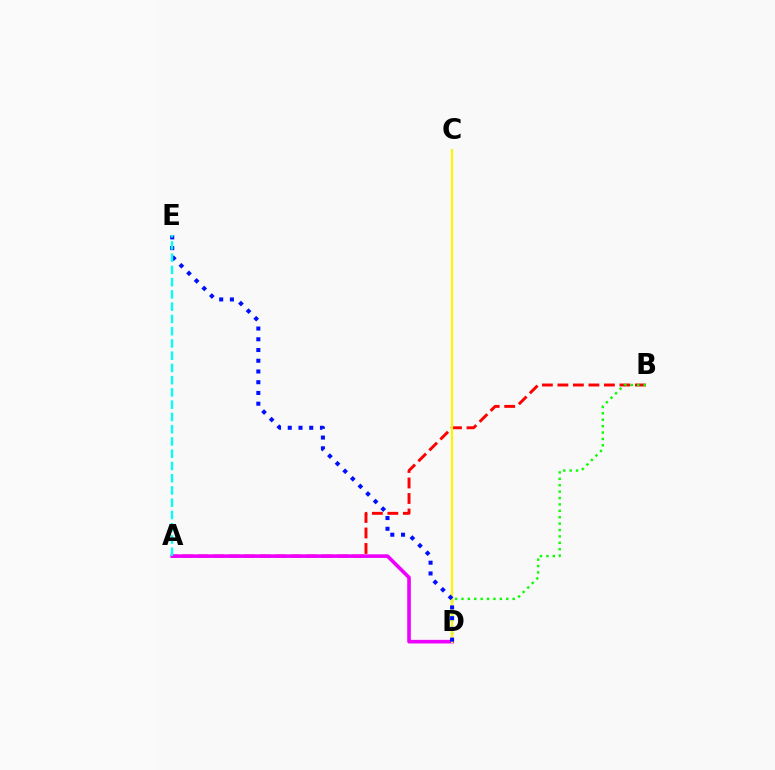{('A', 'B'): [{'color': '#ff0000', 'line_style': 'dashed', 'thickness': 2.11}], ('A', 'D'): [{'color': '#ee00ff', 'line_style': 'solid', 'thickness': 2.6}], ('B', 'D'): [{'color': '#08ff00', 'line_style': 'dotted', 'thickness': 1.74}], ('C', 'D'): [{'color': '#fcf500', 'line_style': 'solid', 'thickness': 1.56}], ('D', 'E'): [{'color': '#0010ff', 'line_style': 'dotted', 'thickness': 2.92}], ('A', 'E'): [{'color': '#00fff6', 'line_style': 'dashed', 'thickness': 1.66}]}